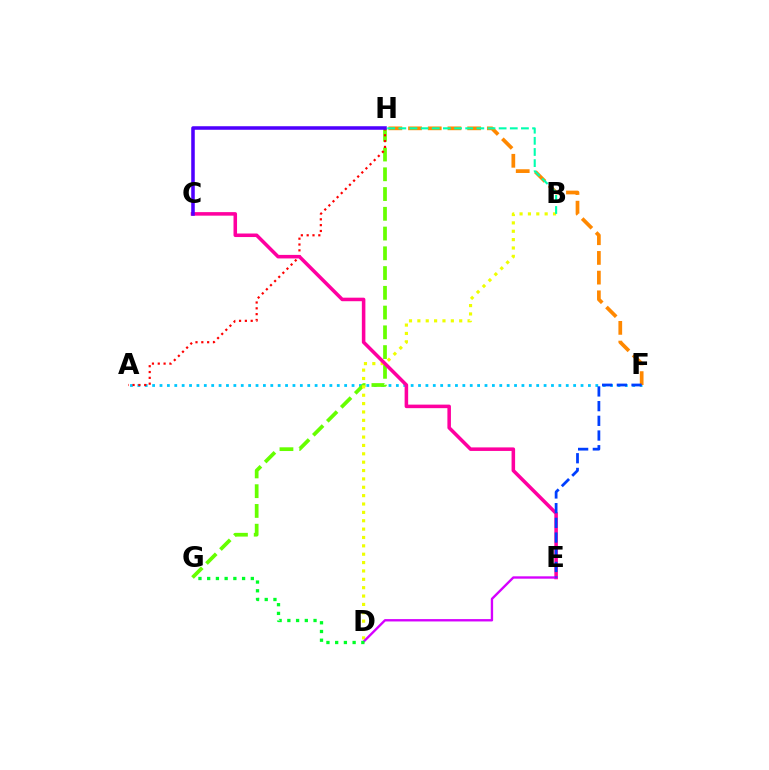{('A', 'F'): [{'color': '#00c7ff', 'line_style': 'dotted', 'thickness': 2.01}], ('G', 'H'): [{'color': '#66ff00', 'line_style': 'dashed', 'thickness': 2.68}], ('B', 'D'): [{'color': '#eeff00', 'line_style': 'dotted', 'thickness': 2.27}], ('A', 'H'): [{'color': '#ff0000', 'line_style': 'dotted', 'thickness': 1.58}], ('F', 'H'): [{'color': '#ff8800', 'line_style': 'dashed', 'thickness': 2.68}], ('C', 'E'): [{'color': '#ff00a0', 'line_style': 'solid', 'thickness': 2.55}], ('D', 'E'): [{'color': '#d600ff', 'line_style': 'solid', 'thickness': 1.7}], ('B', 'H'): [{'color': '#00ffaf', 'line_style': 'dashed', 'thickness': 1.51}], ('E', 'F'): [{'color': '#003fff', 'line_style': 'dashed', 'thickness': 2.0}], ('C', 'H'): [{'color': '#4f00ff', 'line_style': 'solid', 'thickness': 2.55}], ('D', 'G'): [{'color': '#00ff27', 'line_style': 'dotted', 'thickness': 2.37}]}